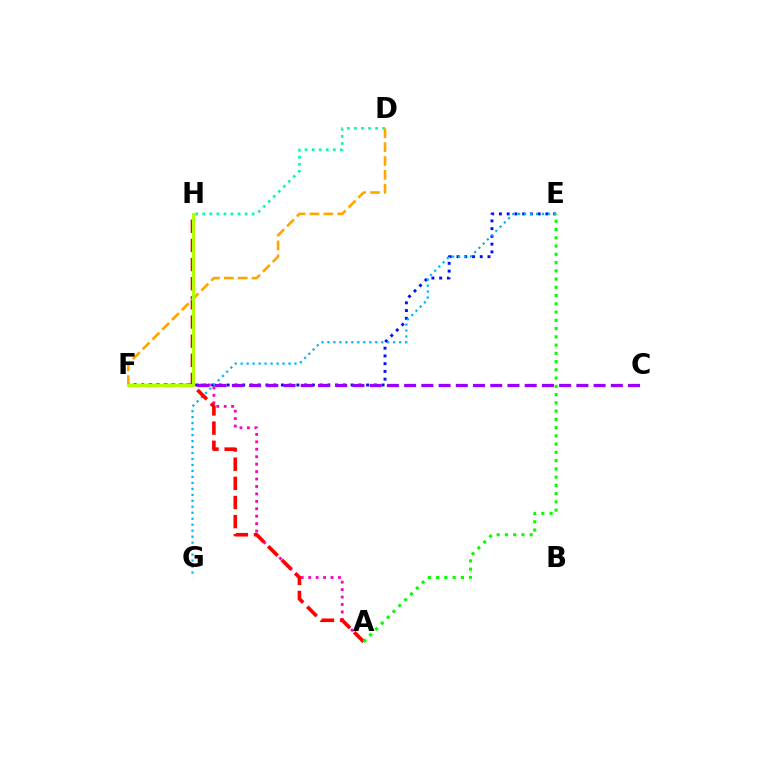{('D', 'H'): [{'color': '#00ff9d', 'line_style': 'dotted', 'thickness': 1.92}], ('A', 'F'): [{'color': '#ff00bd', 'line_style': 'dotted', 'thickness': 2.02}], ('E', 'F'): [{'color': '#0010ff', 'line_style': 'dotted', 'thickness': 2.1}], ('E', 'G'): [{'color': '#00b5ff', 'line_style': 'dotted', 'thickness': 1.62}], ('A', 'H'): [{'color': '#ff0000', 'line_style': 'dashed', 'thickness': 2.6}], ('D', 'F'): [{'color': '#ffa500', 'line_style': 'dashed', 'thickness': 1.88}], ('C', 'F'): [{'color': '#9b00ff', 'line_style': 'dashed', 'thickness': 2.34}], ('A', 'E'): [{'color': '#08ff00', 'line_style': 'dotted', 'thickness': 2.24}], ('F', 'H'): [{'color': '#b3ff00', 'line_style': 'solid', 'thickness': 2.18}]}